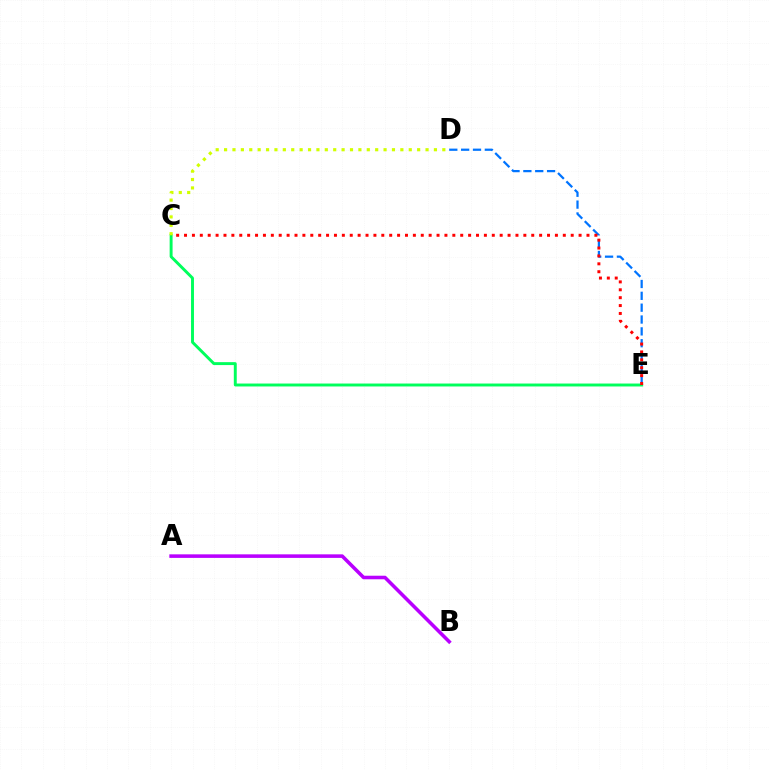{('D', 'E'): [{'color': '#0074ff', 'line_style': 'dashed', 'thickness': 1.61}], ('C', 'E'): [{'color': '#00ff5c', 'line_style': 'solid', 'thickness': 2.11}, {'color': '#ff0000', 'line_style': 'dotted', 'thickness': 2.14}], ('A', 'B'): [{'color': '#b900ff', 'line_style': 'solid', 'thickness': 2.56}], ('C', 'D'): [{'color': '#d1ff00', 'line_style': 'dotted', 'thickness': 2.28}]}